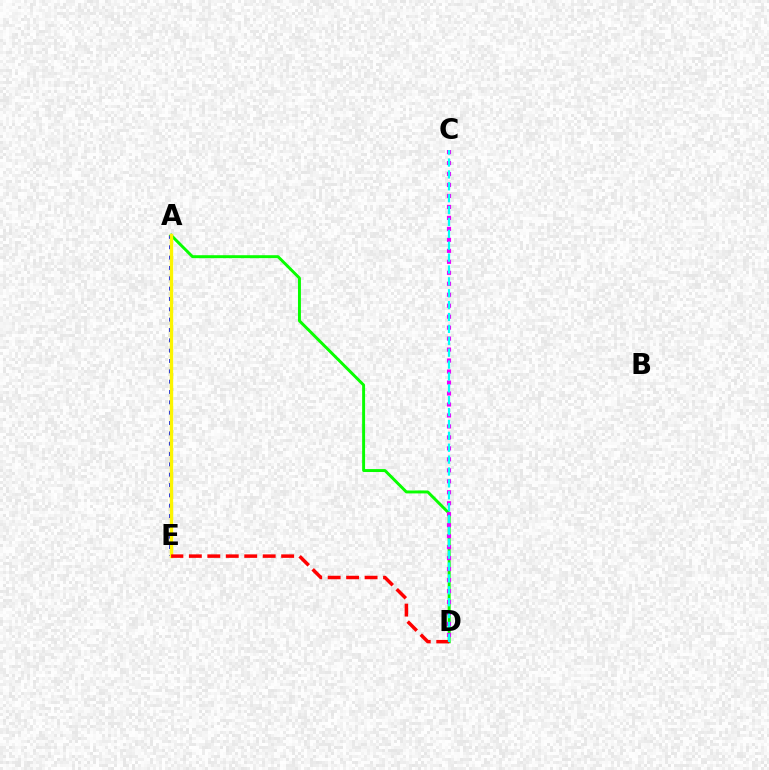{('A', 'E'): [{'color': '#0010ff', 'line_style': 'dotted', 'thickness': 2.81}, {'color': '#fcf500', 'line_style': 'solid', 'thickness': 2.44}], ('A', 'D'): [{'color': '#08ff00', 'line_style': 'solid', 'thickness': 2.12}], ('C', 'D'): [{'color': '#ee00ff', 'line_style': 'dotted', 'thickness': 2.98}, {'color': '#00fff6', 'line_style': 'dashed', 'thickness': 1.61}], ('D', 'E'): [{'color': '#ff0000', 'line_style': 'dashed', 'thickness': 2.51}]}